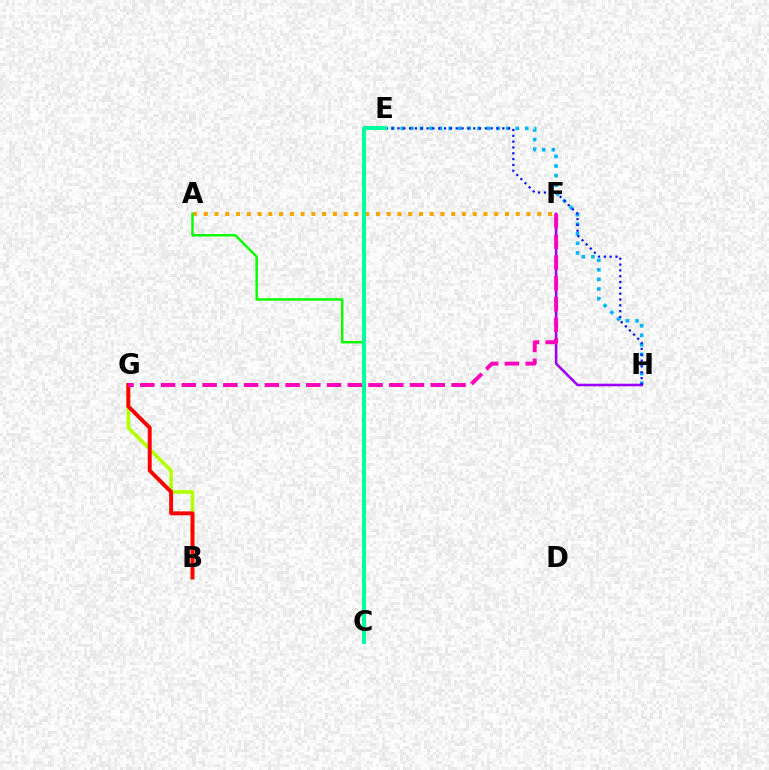{('E', 'H'): [{'color': '#00b5ff', 'line_style': 'dotted', 'thickness': 2.6}, {'color': '#0010ff', 'line_style': 'dotted', 'thickness': 1.58}], ('F', 'H'): [{'color': '#9b00ff', 'line_style': 'solid', 'thickness': 1.84}], ('A', 'F'): [{'color': '#ffa500', 'line_style': 'dotted', 'thickness': 2.92}], ('B', 'G'): [{'color': '#b3ff00', 'line_style': 'solid', 'thickness': 2.59}, {'color': '#ff0000', 'line_style': 'solid', 'thickness': 2.82}], ('A', 'C'): [{'color': '#08ff00', 'line_style': 'solid', 'thickness': 1.79}], ('C', 'E'): [{'color': '#00ff9d', 'line_style': 'solid', 'thickness': 2.94}], ('F', 'G'): [{'color': '#ff00bd', 'line_style': 'dashed', 'thickness': 2.82}]}